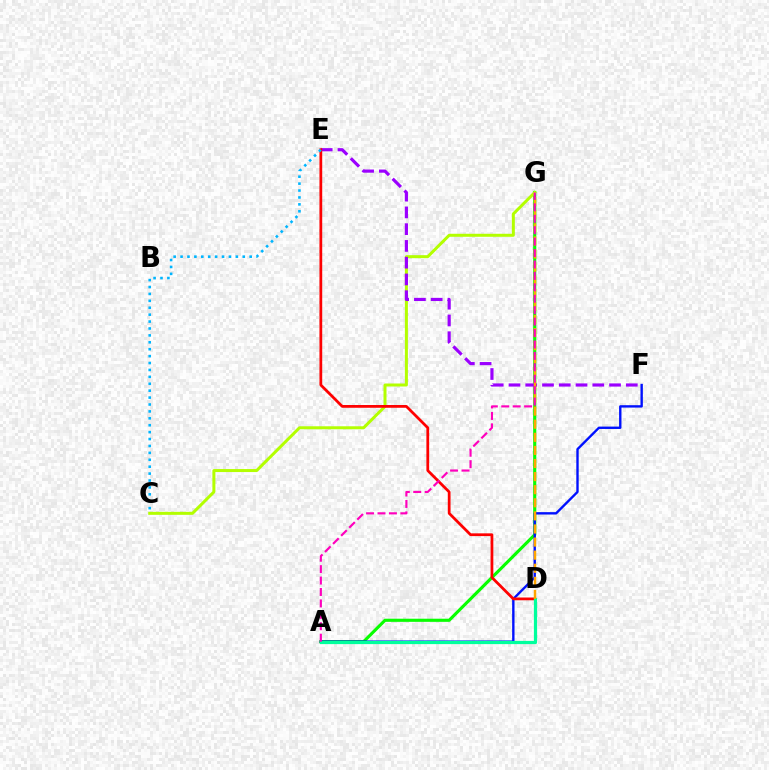{('A', 'G'): [{'color': '#08ff00', 'line_style': 'solid', 'thickness': 2.25}, {'color': '#ff00bd', 'line_style': 'dashed', 'thickness': 1.55}], ('C', 'G'): [{'color': '#b3ff00', 'line_style': 'solid', 'thickness': 2.16}], ('E', 'F'): [{'color': '#9b00ff', 'line_style': 'dashed', 'thickness': 2.28}], ('A', 'F'): [{'color': '#0010ff', 'line_style': 'solid', 'thickness': 1.71}], ('D', 'E'): [{'color': '#ff0000', 'line_style': 'solid', 'thickness': 1.99}], ('A', 'D'): [{'color': '#00ff9d', 'line_style': 'solid', 'thickness': 2.32}], ('D', 'G'): [{'color': '#ffa500', 'line_style': 'dashed', 'thickness': 1.78}], ('C', 'E'): [{'color': '#00b5ff', 'line_style': 'dotted', 'thickness': 1.88}]}